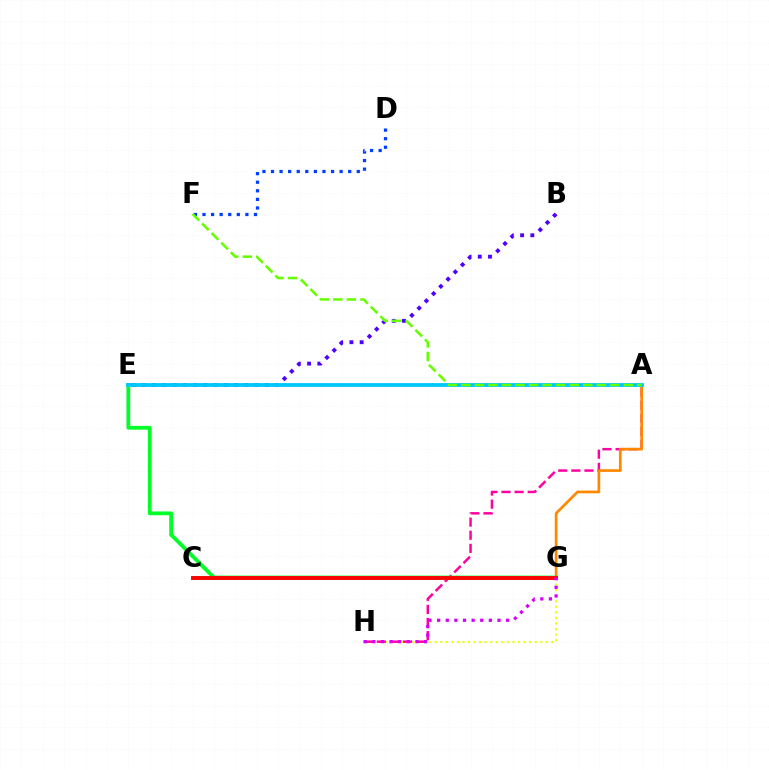{('D', 'F'): [{'color': '#003fff', 'line_style': 'dotted', 'thickness': 2.33}], ('G', 'H'): [{'color': '#eeff00', 'line_style': 'dotted', 'thickness': 1.51}, {'color': '#d600ff', 'line_style': 'dotted', 'thickness': 2.34}], ('A', 'H'): [{'color': '#ff00a0', 'line_style': 'dashed', 'thickness': 1.78}], ('A', 'G'): [{'color': '#ff8800', 'line_style': 'solid', 'thickness': 1.95}], ('C', 'G'): [{'color': '#00ffaf', 'line_style': 'solid', 'thickness': 2.81}, {'color': '#ff0000', 'line_style': 'solid', 'thickness': 2.79}], ('B', 'E'): [{'color': '#4f00ff', 'line_style': 'dotted', 'thickness': 2.78}], ('E', 'G'): [{'color': '#00ff27', 'line_style': 'solid', 'thickness': 2.72}], ('A', 'E'): [{'color': '#00c7ff', 'line_style': 'solid', 'thickness': 2.74}], ('A', 'F'): [{'color': '#66ff00', 'line_style': 'dashed', 'thickness': 1.84}]}